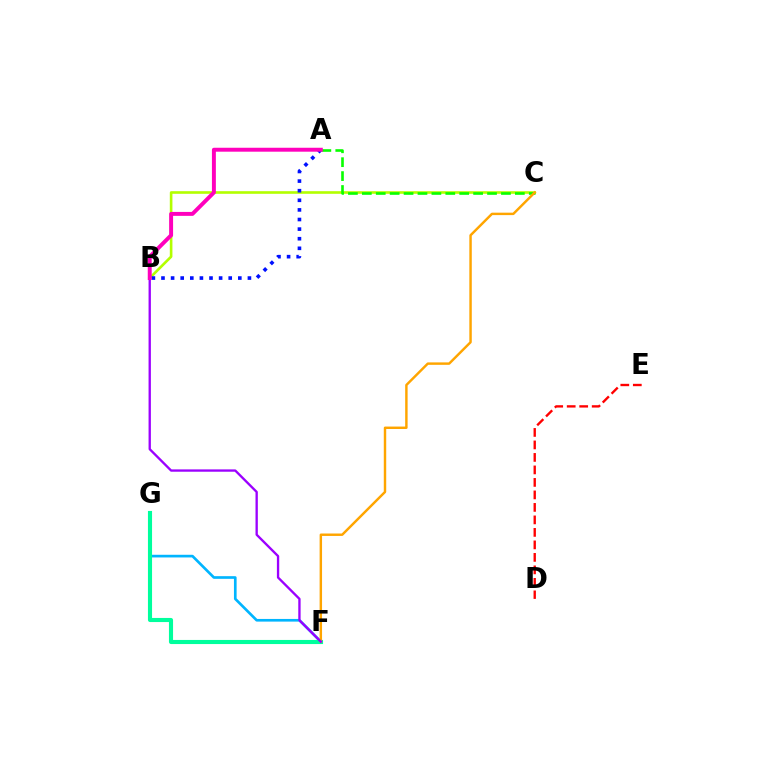{('B', 'C'): [{'color': '#b3ff00', 'line_style': 'solid', 'thickness': 1.89}], ('F', 'G'): [{'color': '#00b5ff', 'line_style': 'solid', 'thickness': 1.92}, {'color': '#00ff9d', 'line_style': 'solid', 'thickness': 2.96}], ('D', 'E'): [{'color': '#ff0000', 'line_style': 'dashed', 'thickness': 1.7}], ('A', 'B'): [{'color': '#0010ff', 'line_style': 'dotted', 'thickness': 2.61}, {'color': '#ff00bd', 'line_style': 'solid', 'thickness': 2.84}], ('A', 'C'): [{'color': '#08ff00', 'line_style': 'dashed', 'thickness': 1.89}], ('C', 'F'): [{'color': '#ffa500', 'line_style': 'solid', 'thickness': 1.76}], ('B', 'F'): [{'color': '#9b00ff', 'line_style': 'solid', 'thickness': 1.68}]}